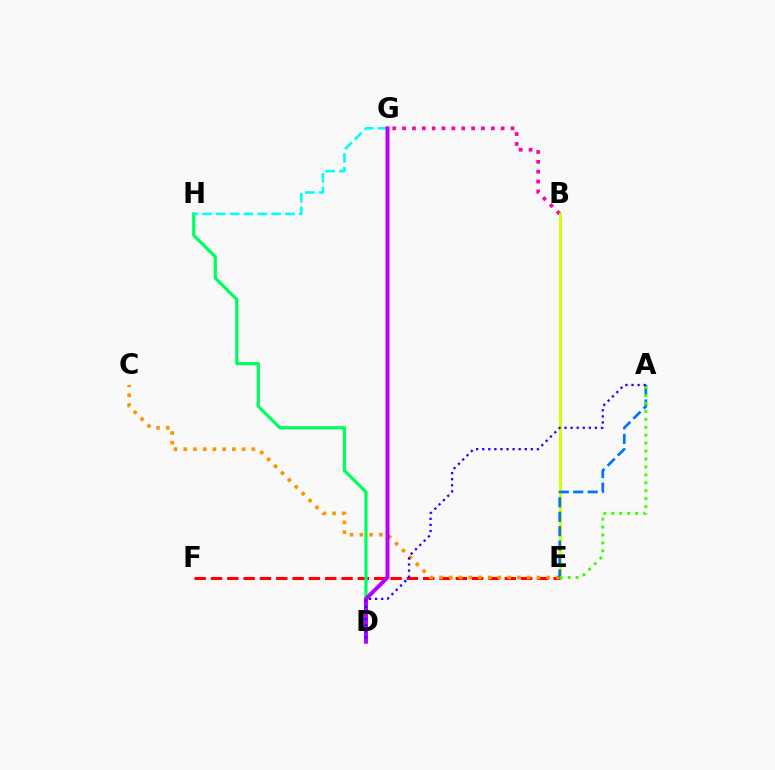{('B', 'G'): [{'color': '#ff00ac', 'line_style': 'dotted', 'thickness': 2.68}], ('B', 'E'): [{'color': '#d1ff00', 'line_style': 'solid', 'thickness': 2.13}], ('E', 'F'): [{'color': '#ff0000', 'line_style': 'dashed', 'thickness': 2.22}], ('D', 'H'): [{'color': '#00ff5c', 'line_style': 'solid', 'thickness': 2.33}], ('C', 'E'): [{'color': '#ff9400', 'line_style': 'dotted', 'thickness': 2.65}], ('G', 'H'): [{'color': '#00fff6', 'line_style': 'dashed', 'thickness': 1.88}], ('A', 'E'): [{'color': '#0074ff', 'line_style': 'dashed', 'thickness': 1.96}, {'color': '#3dff00', 'line_style': 'dotted', 'thickness': 2.16}], ('D', 'G'): [{'color': '#b900ff', 'line_style': 'solid', 'thickness': 2.86}], ('A', 'D'): [{'color': '#2500ff', 'line_style': 'dotted', 'thickness': 1.65}]}